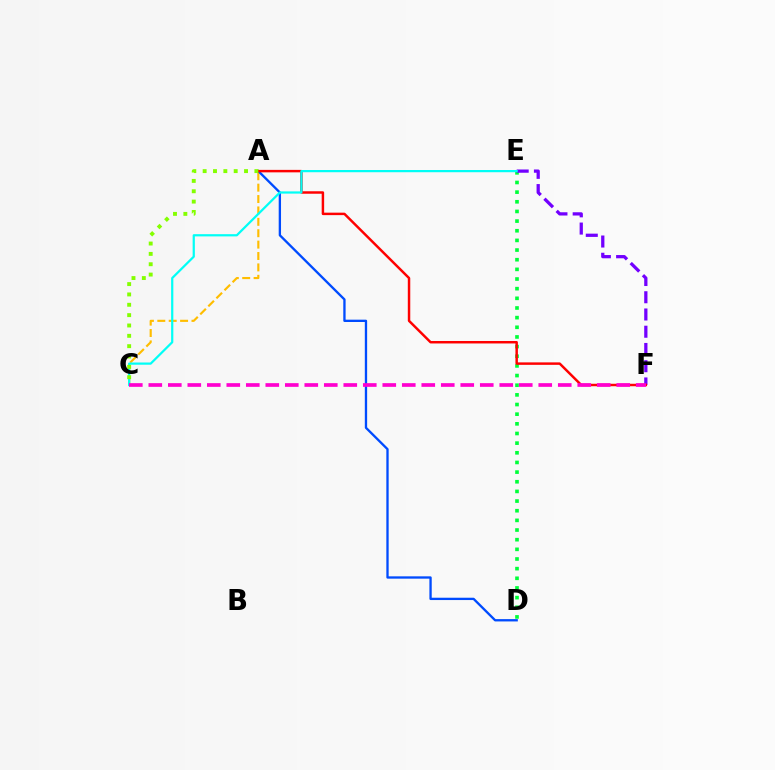{('D', 'E'): [{'color': '#00ff39', 'line_style': 'dotted', 'thickness': 2.62}], ('E', 'F'): [{'color': '#7200ff', 'line_style': 'dashed', 'thickness': 2.34}], ('A', 'C'): [{'color': '#ffbd00', 'line_style': 'dashed', 'thickness': 1.55}, {'color': '#84ff00', 'line_style': 'dotted', 'thickness': 2.81}], ('A', 'D'): [{'color': '#004bff', 'line_style': 'solid', 'thickness': 1.67}], ('A', 'F'): [{'color': '#ff0000', 'line_style': 'solid', 'thickness': 1.78}], ('C', 'E'): [{'color': '#00fff6', 'line_style': 'solid', 'thickness': 1.6}], ('C', 'F'): [{'color': '#ff00cf', 'line_style': 'dashed', 'thickness': 2.65}]}